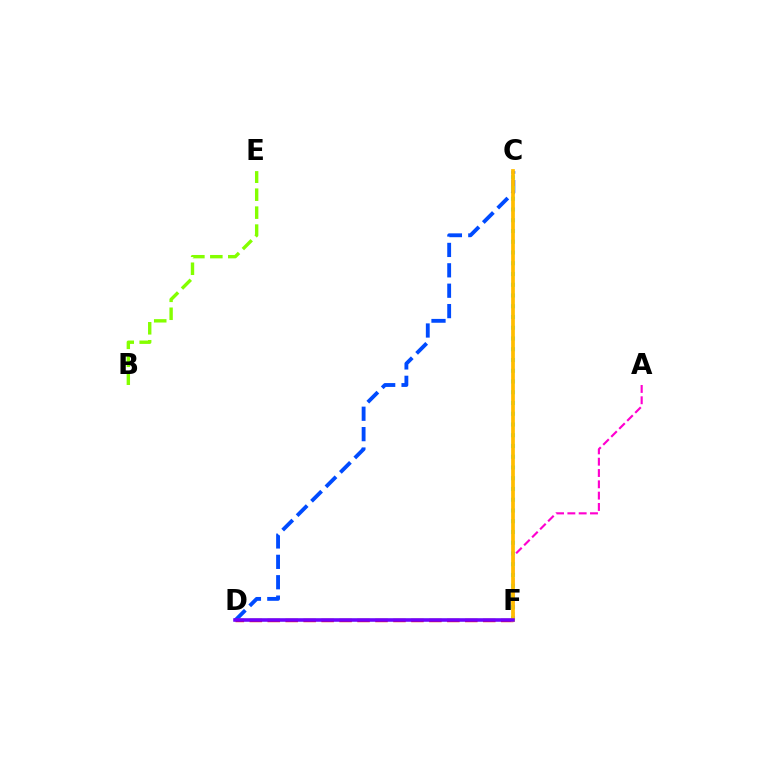{('C', 'D'): [{'color': '#004bff', 'line_style': 'dashed', 'thickness': 2.77}], ('C', 'F'): [{'color': '#00fff6', 'line_style': 'dotted', 'thickness': 2.92}, {'color': '#ffbd00', 'line_style': 'solid', 'thickness': 2.69}], ('D', 'F'): [{'color': '#00ff39', 'line_style': 'solid', 'thickness': 1.67}, {'color': '#ff0000', 'line_style': 'dashed', 'thickness': 2.44}, {'color': '#7200ff', 'line_style': 'solid', 'thickness': 2.54}], ('A', 'F'): [{'color': '#ff00cf', 'line_style': 'dashed', 'thickness': 1.54}], ('B', 'E'): [{'color': '#84ff00', 'line_style': 'dashed', 'thickness': 2.44}]}